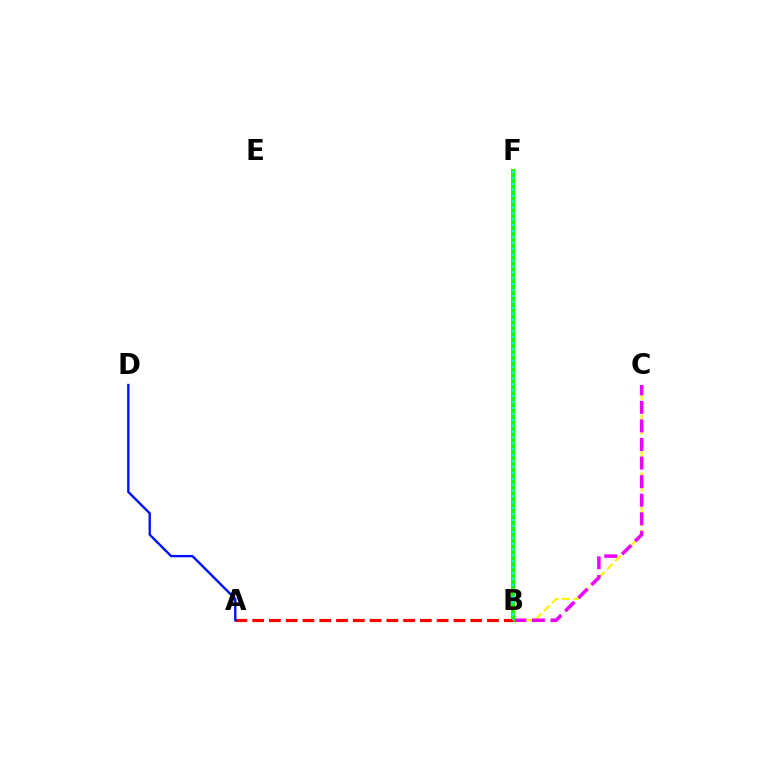{('B', 'C'): [{'color': '#fcf500', 'line_style': 'dashed', 'thickness': 1.56}, {'color': '#ee00ff', 'line_style': 'dashed', 'thickness': 2.52}], ('B', 'F'): [{'color': '#08ff00', 'line_style': 'solid', 'thickness': 2.8}, {'color': '#00fff6', 'line_style': 'dotted', 'thickness': 1.6}], ('A', 'B'): [{'color': '#ff0000', 'line_style': 'dashed', 'thickness': 2.28}], ('A', 'D'): [{'color': '#0010ff', 'line_style': 'solid', 'thickness': 1.7}]}